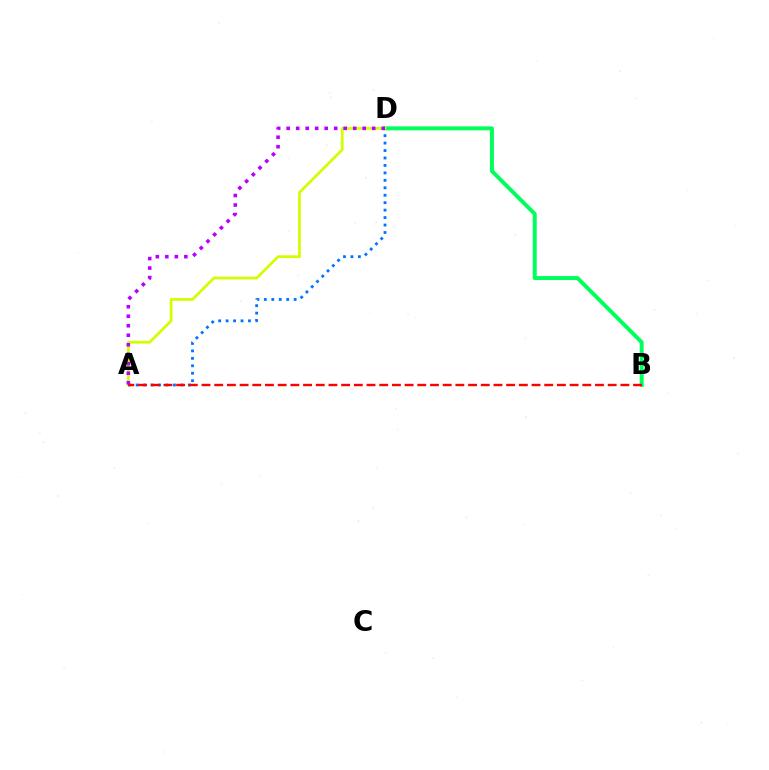{('B', 'D'): [{'color': '#00ff5c', 'line_style': 'solid', 'thickness': 2.85}], ('A', 'D'): [{'color': '#0074ff', 'line_style': 'dotted', 'thickness': 2.02}, {'color': '#d1ff00', 'line_style': 'solid', 'thickness': 1.98}, {'color': '#b900ff', 'line_style': 'dotted', 'thickness': 2.58}], ('A', 'B'): [{'color': '#ff0000', 'line_style': 'dashed', 'thickness': 1.72}]}